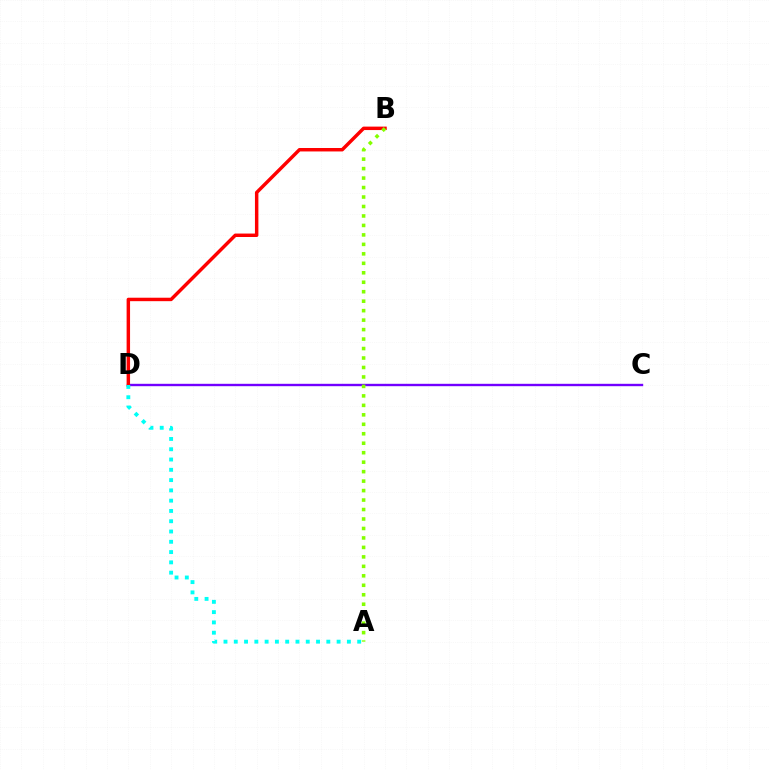{('C', 'D'): [{'color': '#7200ff', 'line_style': 'solid', 'thickness': 1.72}], ('B', 'D'): [{'color': '#ff0000', 'line_style': 'solid', 'thickness': 2.48}], ('A', 'B'): [{'color': '#84ff00', 'line_style': 'dotted', 'thickness': 2.57}], ('A', 'D'): [{'color': '#00fff6', 'line_style': 'dotted', 'thickness': 2.79}]}